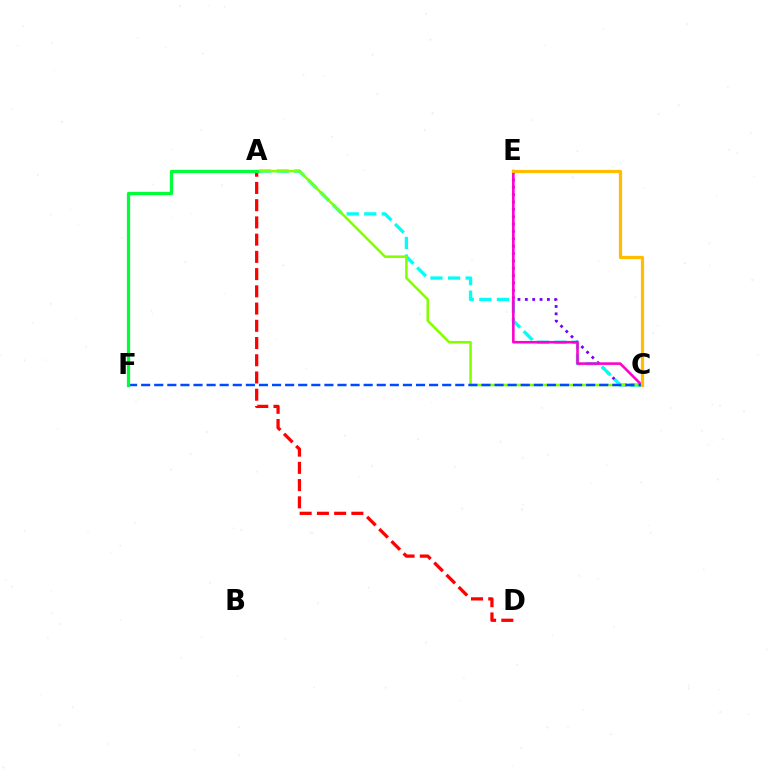{('C', 'E'): [{'color': '#7200ff', 'line_style': 'dotted', 'thickness': 2.0}, {'color': '#ff00cf', 'line_style': 'solid', 'thickness': 1.87}, {'color': '#ffbd00', 'line_style': 'solid', 'thickness': 2.32}], ('A', 'C'): [{'color': '#00fff6', 'line_style': 'dashed', 'thickness': 2.39}, {'color': '#84ff00', 'line_style': 'solid', 'thickness': 1.83}], ('A', 'D'): [{'color': '#ff0000', 'line_style': 'dashed', 'thickness': 2.34}], ('C', 'F'): [{'color': '#004bff', 'line_style': 'dashed', 'thickness': 1.78}], ('A', 'F'): [{'color': '#00ff39', 'line_style': 'solid', 'thickness': 2.34}]}